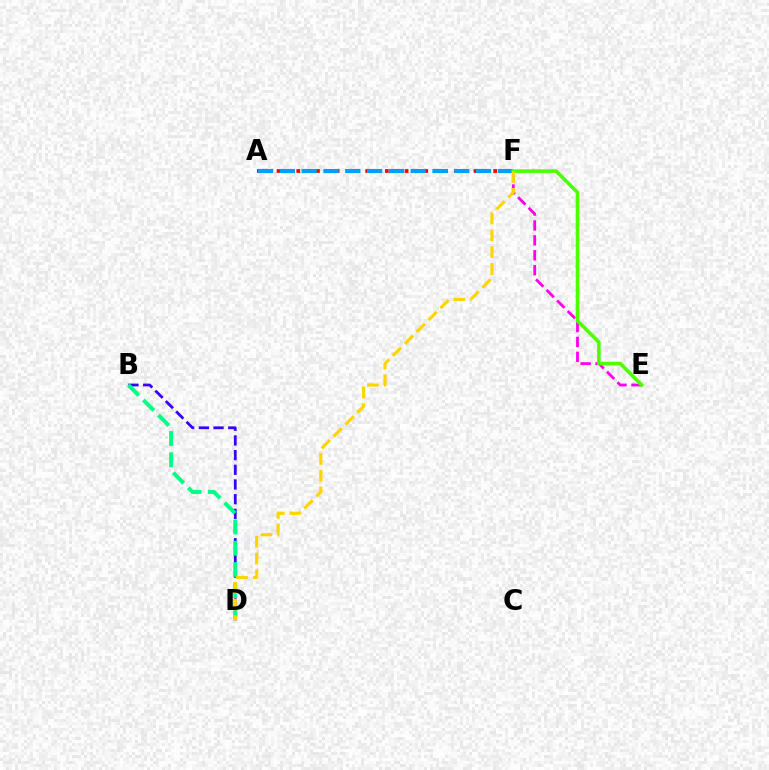{('A', 'F'): [{'color': '#ff0000', 'line_style': 'dotted', 'thickness': 2.68}, {'color': '#009eff', 'line_style': 'dashed', 'thickness': 2.96}], ('B', 'D'): [{'color': '#3700ff', 'line_style': 'dashed', 'thickness': 2.0}, {'color': '#00ff86', 'line_style': 'dashed', 'thickness': 2.89}], ('E', 'F'): [{'color': '#ff00ed', 'line_style': 'dashed', 'thickness': 2.03}, {'color': '#4fff00', 'line_style': 'solid', 'thickness': 2.59}], ('D', 'F'): [{'color': '#ffd500', 'line_style': 'dashed', 'thickness': 2.28}]}